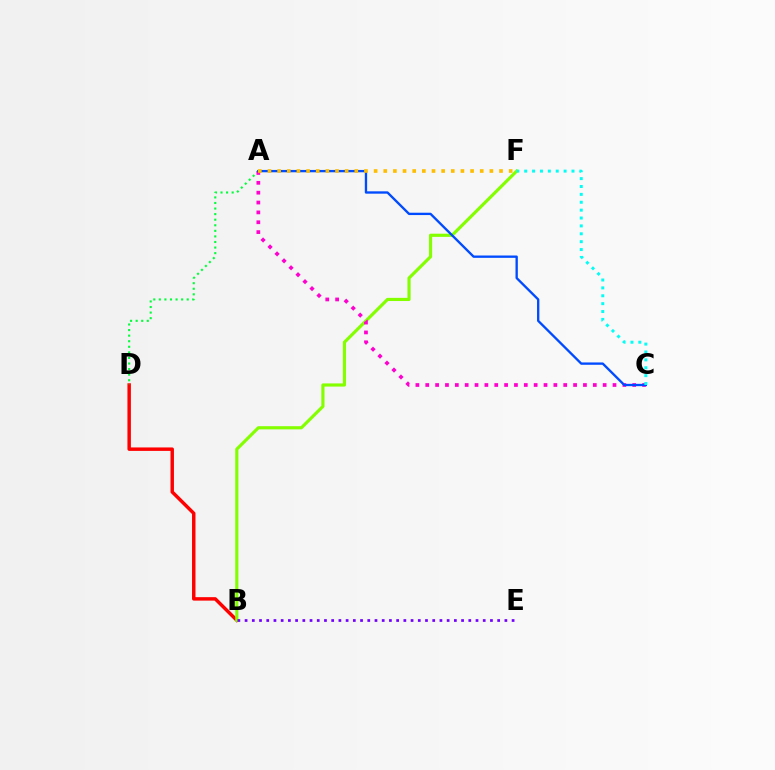{('B', 'D'): [{'color': '#ff0000', 'line_style': 'solid', 'thickness': 2.49}], ('A', 'D'): [{'color': '#00ff39', 'line_style': 'dotted', 'thickness': 1.51}], ('B', 'F'): [{'color': '#84ff00', 'line_style': 'solid', 'thickness': 2.28}], ('A', 'C'): [{'color': '#ff00cf', 'line_style': 'dotted', 'thickness': 2.68}, {'color': '#004bff', 'line_style': 'solid', 'thickness': 1.69}], ('B', 'E'): [{'color': '#7200ff', 'line_style': 'dotted', 'thickness': 1.96}], ('A', 'F'): [{'color': '#ffbd00', 'line_style': 'dotted', 'thickness': 2.62}], ('C', 'F'): [{'color': '#00fff6', 'line_style': 'dotted', 'thickness': 2.14}]}